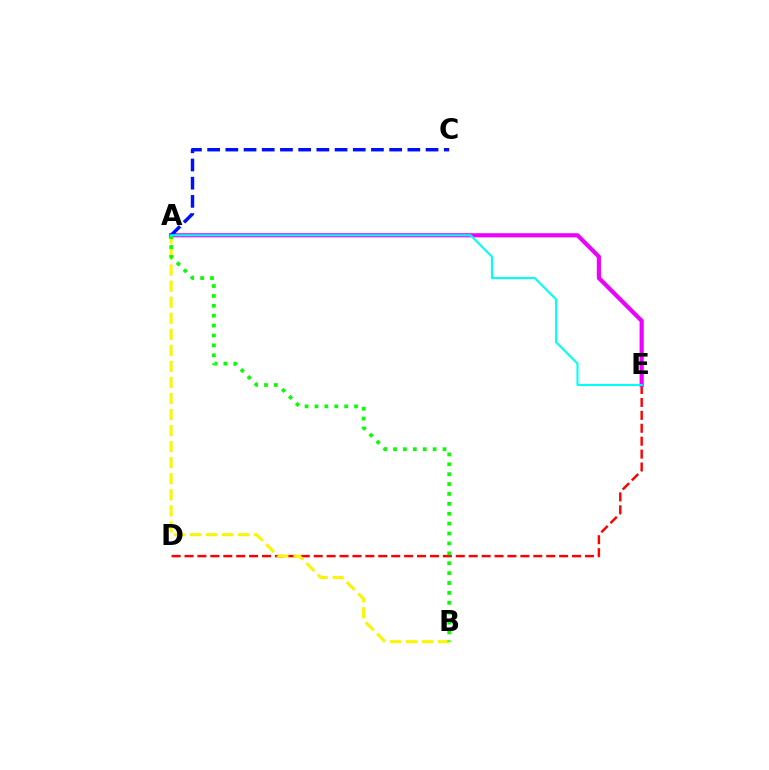{('D', 'E'): [{'color': '#ff0000', 'line_style': 'dashed', 'thickness': 1.75}], ('A', 'B'): [{'color': '#fcf500', 'line_style': 'dashed', 'thickness': 2.18}, {'color': '#08ff00', 'line_style': 'dotted', 'thickness': 2.69}], ('A', 'E'): [{'color': '#ee00ff', 'line_style': 'solid', 'thickness': 2.99}, {'color': '#00fff6', 'line_style': 'solid', 'thickness': 1.51}], ('A', 'C'): [{'color': '#0010ff', 'line_style': 'dashed', 'thickness': 2.47}]}